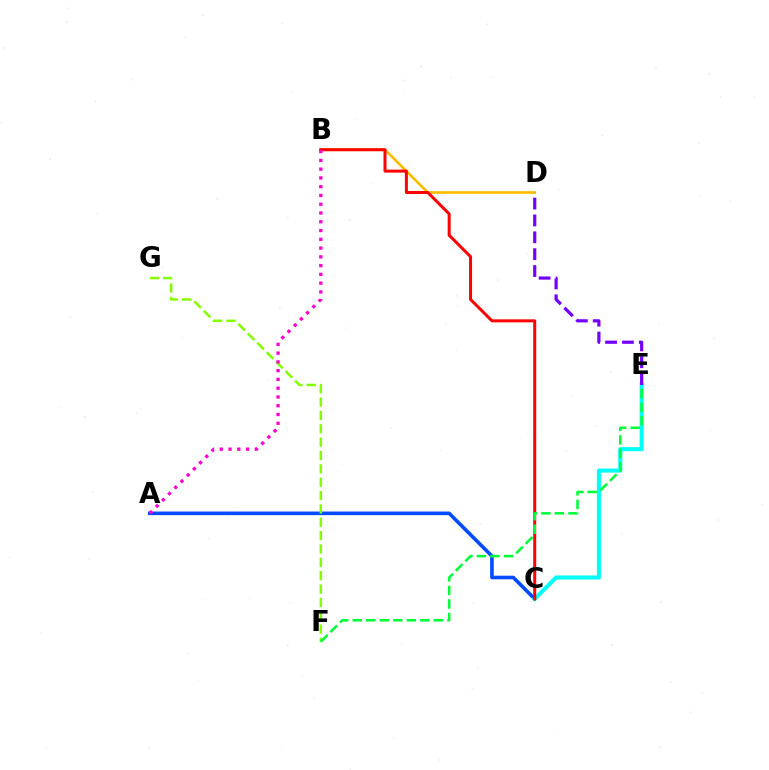{('A', 'C'): [{'color': '#004bff', 'line_style': 'solid', 'thickness': 2.59}], ('B', 'D'): [{'color': '#ffbd00', 'line_style': 'solid', 'thickness': 1.92}], ('C', 'E'): [{'color': '#00fff6', 'line_style': 'solid', 'thickness': 2.94}], ('D', 'E'): [{'color': '#7200ff', 'line_style': 'dashed', 'thickness': 2.29}], ('B', 'C'): [{'color': '#ff0000', 'line_style': 'solid', 'thickness': 2.16}], ('F', 'G'): [{'color': '#84ff00', 'line_style': 'dashed', 'thickness': 1.81}], ('E', 'F'): [{'color': '#00ff39', 'line_style': 'dashed', 'thickness': 1.84}], ('A', 'B'): [{'color': '#ff00cf', 'line_style': 'dotted', 'thickness': 2.38}]}